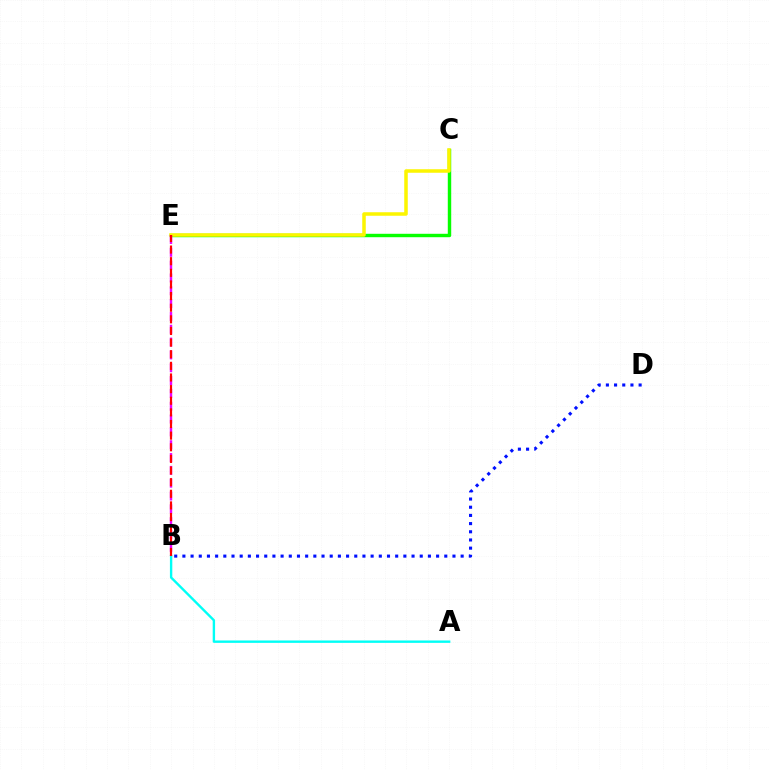{('C', 'E'): [{'color': '#08ff00', 'line_style': 'solid', 'thickness': 2.47}, {'color': '#fcf500', 'line_style': 'solid', 'thickness': 2.53}], ('B', 'D'): [{'color': '#0010ff', 'line_style': 'dotted', 'thickness': 2.22}], ('B', 'E'): [{'color': '#ee00ff', 'line_style': 'dashed', 'thickness': 1.74}, {'color': '#ff0000', 'line_style': 'dashed', 'thickness': 1.58}], ('A', 'B'): [{'color': '#00fff6', 'line_style': 'solid', 'thickness': 1.72}]}